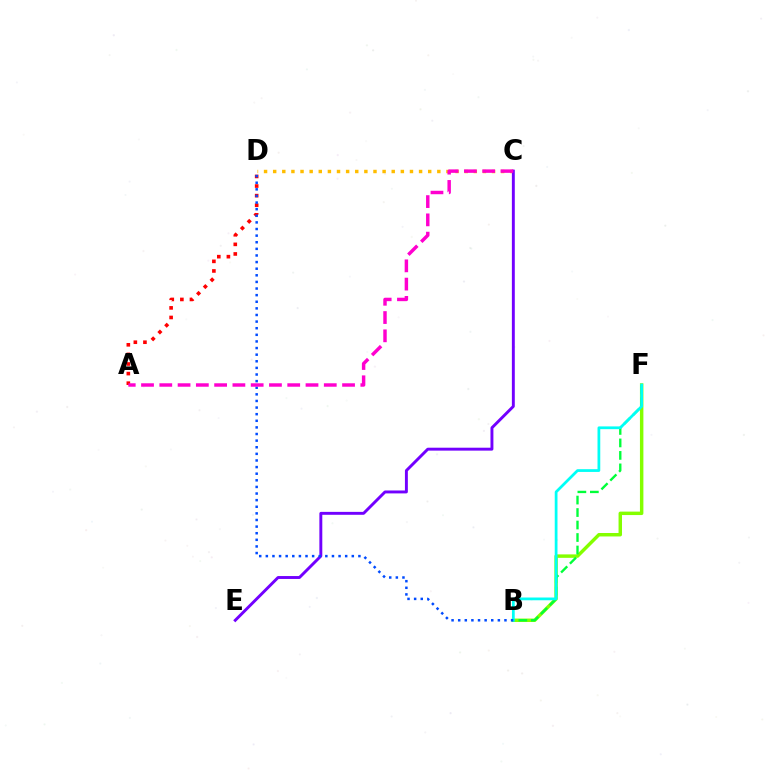{('C', 'D'): [{'color': '#ffbd00', 'line_style': 'dotted', 'thickness': 2.48}], ('C', 'E'): [{'color': '#7200ff', 'line_style': 'solid', 'thickness': 2.1}], ('B', 'F'): [{'color': '#84ff00', 'line_style': 'solid', 'thickness': 2.48}, {'color': '#00ff39', 'line_style': 'dashed', 'thickness': 1.7}, {'color': '#00fff6', 'line_style': 'solid', 'thickness': 1.98}], ('A', 'D'): [{'color': '#ff0000', 'line_style': 'dotted', 'thickness': 2.61}], ('B', 'D'): [{'color': '#004bff', 'line_style': 'dotted', 'thickness': 1.8}], ('A', 'C'): [{'color': '#ff00cf', 'line_style': 'dashed', 'thickness': 2.48}]}